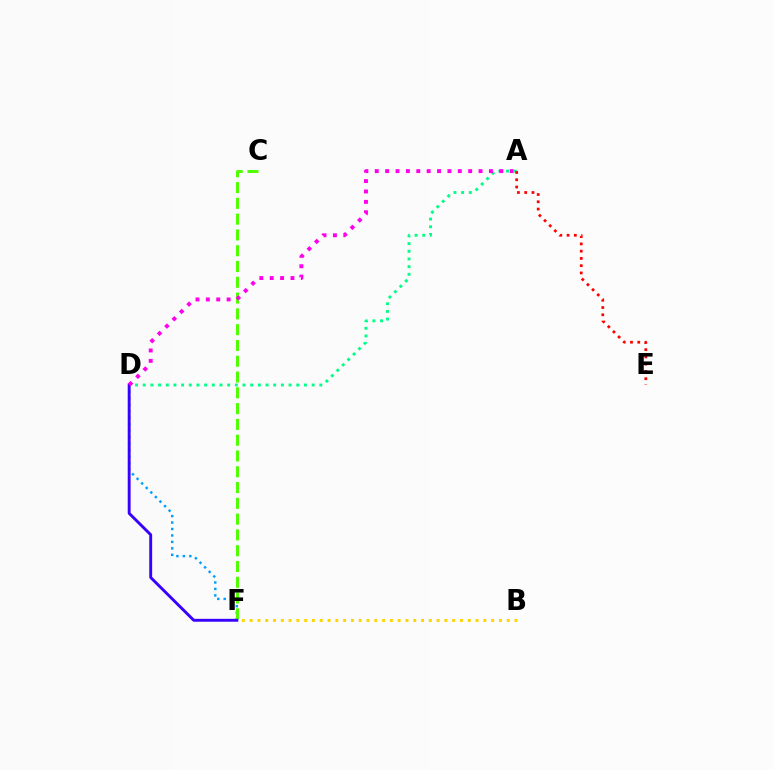{('A', 'D'): [{'color': '#00ff86', 'line_style': 'dotted', 'thickness': 2.09}, {'color': '#ff00ed', 'line_style': 'dotted', 'thickness': 2.82}], ('B', 'F'): [{'color': '#ffd500', 'line_style': 'dotted', 'thickness': 2.12}], ('D', 'F'): [{'color': '#009eff', 'line_style': 'dotted', 'thickness': 1.75}, {'color': '#3700ff', 'line_style': 'solid', 'thickness': 2.08}], ('C', 'F'): [{'color': '#4fff00', 'line_style': 'dashed', 'thickness': 2.14}], ('A', 'E'): [{'color': '#ff0000', 'line_style': 'dotted', 'thickness': 1.97}]}